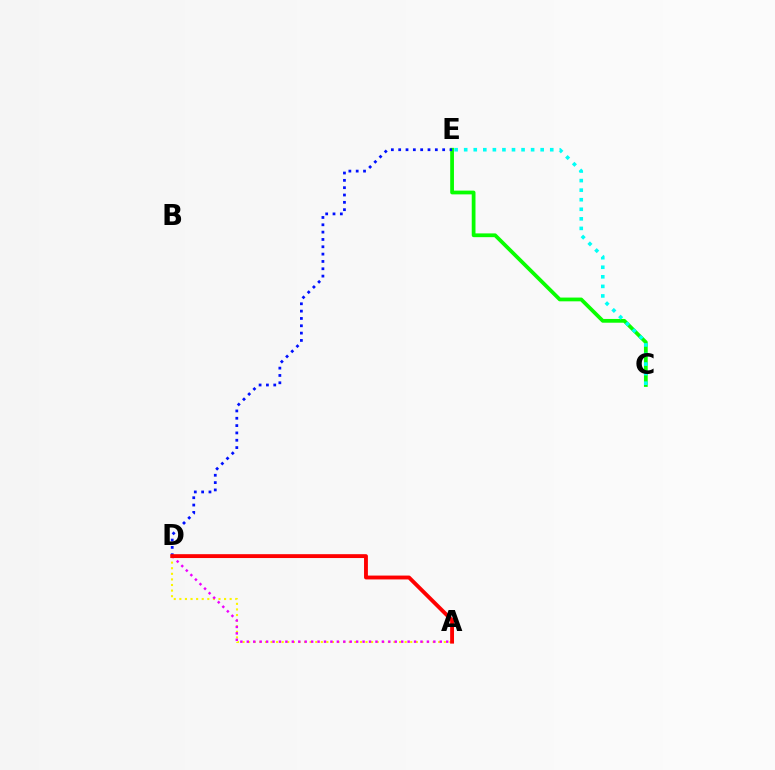{('C', 'E'): [{'color': '#08ff00', 'line_style': 'solid', 'thickness': 2.71}, {'color': '#00fff6', 'line_style': 'dotted', 'thickness': 2.6}], ('A', 'D'): [{'color': '#fcf500', 'line_style': 'dotted', 'thickness': 1.52}, {'color': '#ee00ff', 'line_style': 'dotted', 'thickness': 1.75}, {'color': '#ff0000', 'line_style': 'solid', 'thickness': 2.78}], ('D', 'E'): [{'color': '#0010ff', 'line_style': 'dotted', 'thickness': 1.99}]}